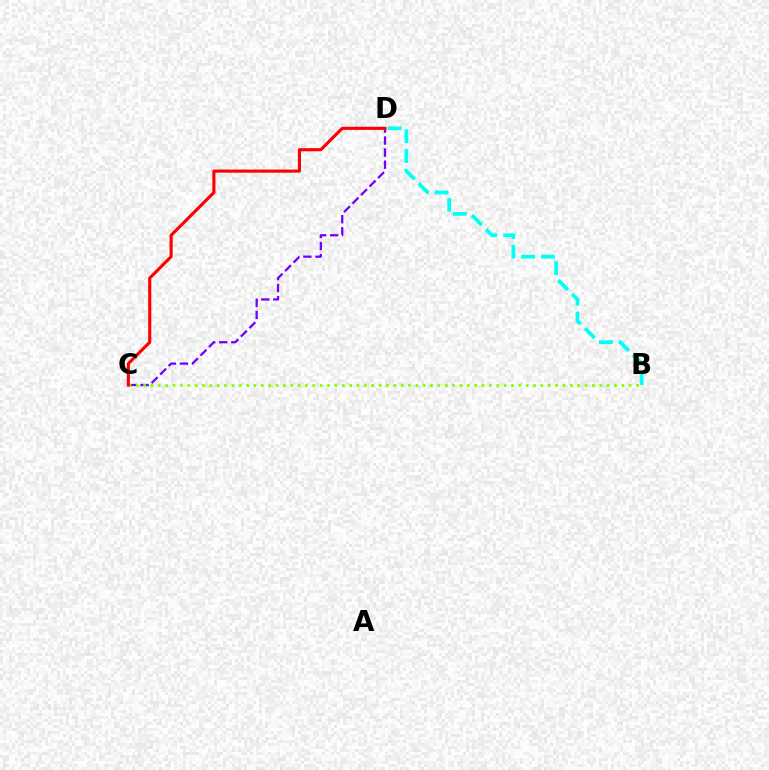{('B', 'D'): [{'color': '#00fff6', 'line_style': 'dashed', 'thickness': 2.68}], ('C', 'D'): [{'color': '#7200ff', 'line_style': 'dashed', 'thickness': 1.64}, {'color': '#ff0000', 'line_style': 'solid', 'thickness': 2.24}], ('B', 'C'): [{'color': '#84ff00', 'line_style': 'dotted', 'thickness': 2.0}]}